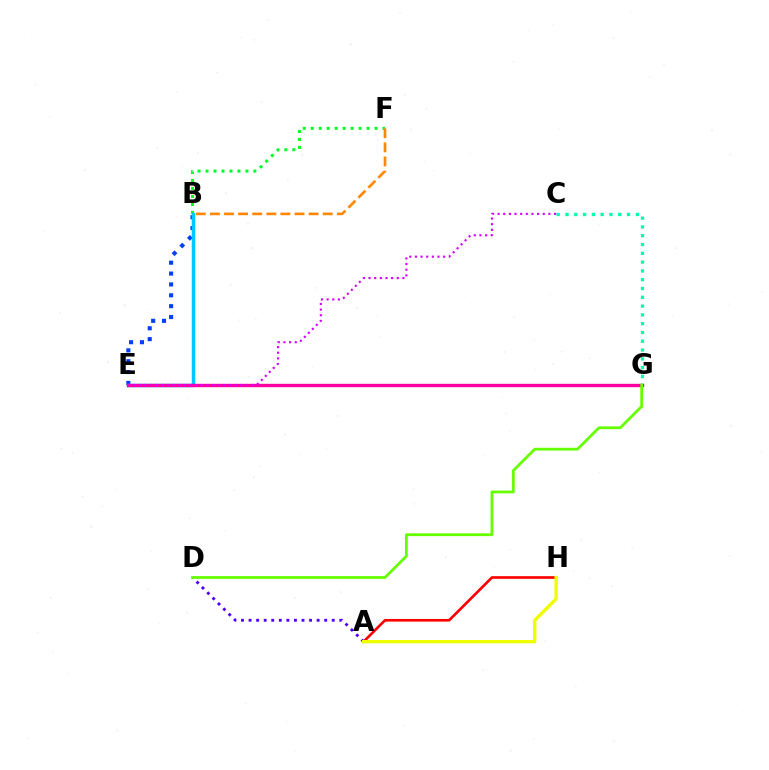{('B', 'E'): [{'color': '#003fff', 'line_style': 'dotted', 'thickness': 2.95}, {'color': '#00c7ff', 'line_style': 'solid', 'thickness': 2.5}], ('B', 'F'): [{'color': '#00ff27', 'line_style': 'dotted', 'thickness': 2.17}, {'color': '#ff8800', 'line_style': 'dashed', 'thickness': 1.92}], ('A', 'H'): [{'color': '#ff0000', 'line_style': 'solid', 'thickness': 1.92}, {'color': '#eeff00', 'line_style': 'solid', 'thickness': 2.4}], ('C', 'G'): [{'color': '#00ffaf', 'line_style': 'dotted', 'thickness': 2.39}], ('A', 'D'): [{'color': '#4f00ff', 'line_style': 'dotted', 'thickness': 2.05}], ('E', 'G'): [{'color': '#ff00a0', 'line_style': 'solid', 'thickness': 2.42}], ('D', 'G'): [{'color': '#66ff00', 'line_style': 'solid', 'thickness': 2.0}], ('C', 'E'): [{'color': '#d600ff', 'line_style': 'dotted', 'thickness': 1.53}]}